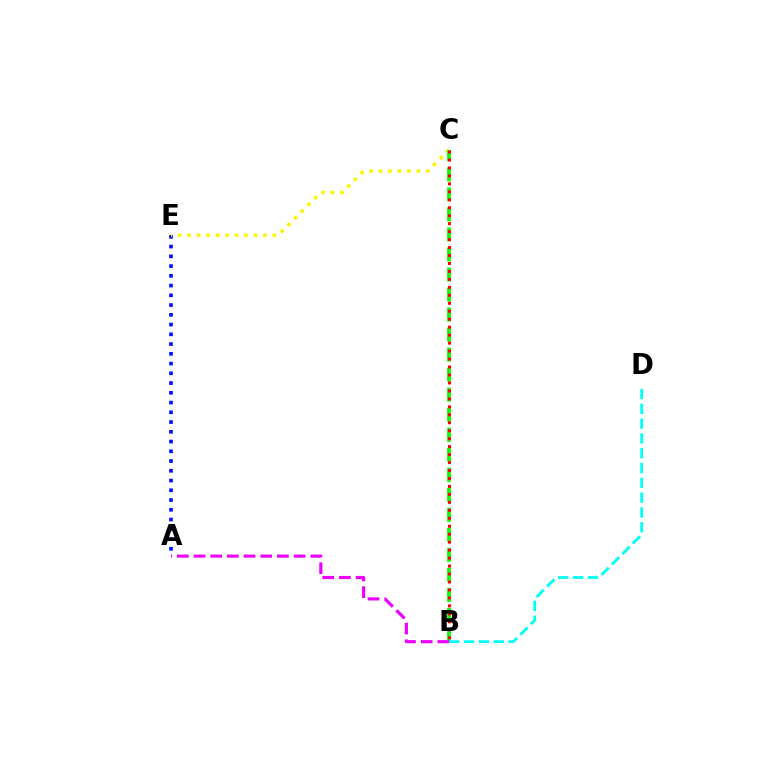{('A', 'E'): [{'color': '#0010ff', 'line_style': 'dotted', 'thickness': 2.65}], ('C', 'E'): [{'color': '#fcf500', 'line_style': 'dotted', 'thickness': 2.57}], ('B', 'C'): [{'color': '#08ff00', 'line_style': 'dashed', 'thickness': 2.72}, {'color': '#ff0000', 'line_style': 'dotted', 'thickness': 2.16}], ('A', 'B'): [{'color': '#ee00ff', 'line_style': 'dashed', 'thickness': 2.27}], ('B', 'D'): [{'color': '#00fff6', 'line_style': 'dashed', 'thickness': 2.01}]}